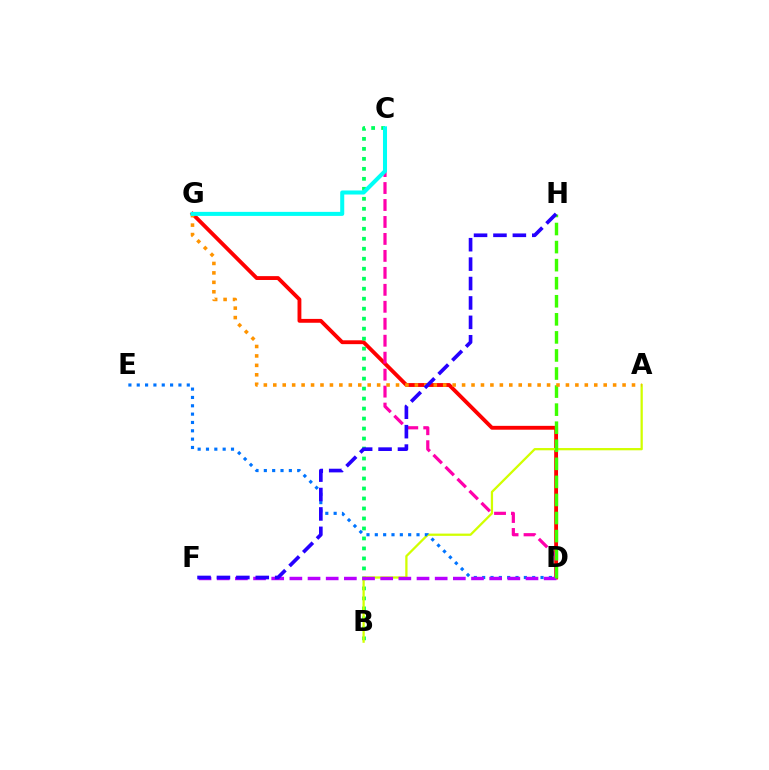{('D', 'G'): [{'color': '#ff0000', 'line_style': 'solid', 'thickness': 2.77}], ('B', 'C'): [{'color': '#00ff5c', 'line_style': 'dotted', 'thickness': 2.71}], ('A', 'B'): [{'color': '#d1ff00', 'line_style': 'solid', 'thickness': 1.63}], ('D', 'E'): [{'color': '#0074ff', 'line_style': 'dotted', 'thickness': 2.27}], ('D', 'F'): [{'color': '#b900ff', 'line_style': 'dashed', 'thickness': 2.47}], ('C', 'D'): [{'color': '#ff00ac', 'line_style': 'dashed', 'thickness': 2.3}], ('D', 'H'): [{'color': '#3dff00', 'line_style': 'dashed', 'thickness': 2.45}], ('A', 'G'): [{'color': '#ff9400', 'line_style': 'dotted', 'thickness': 2.56}], ('F', 'H'): [{'color': '#2500ff', 'line_style': 'dashed', 'thickness': 2.64}], ('C', 'G'): [{'color': '#00fff6', 'line_style': 'solid', 'thickness': 2.91}]}